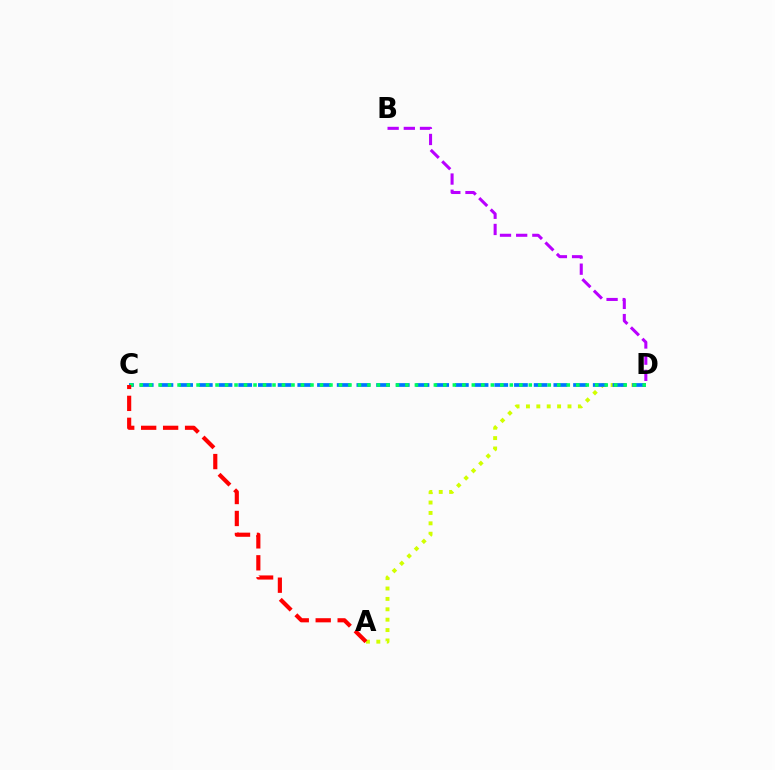{('A', 'D'): [{'color': '#d1ff00', 'line_style': 'dotted', 'thickness': 2.82}], ('C', 'D'): [{'color': '#0074ff', 'line_style': 'dashed', 'thickness': 2.68}, {'color': '#00ff5c', 'line_style': 'dotted', 'thickness': 2.58}], ('A', 'C'): [{'color': '#ff0000', 'line_style': 'dashed', 'thickness': 2.98}], ('B', 'D'): [{'color': '#b900ff', 'line_style': 'dashed', 'thickness': 2.2}]}